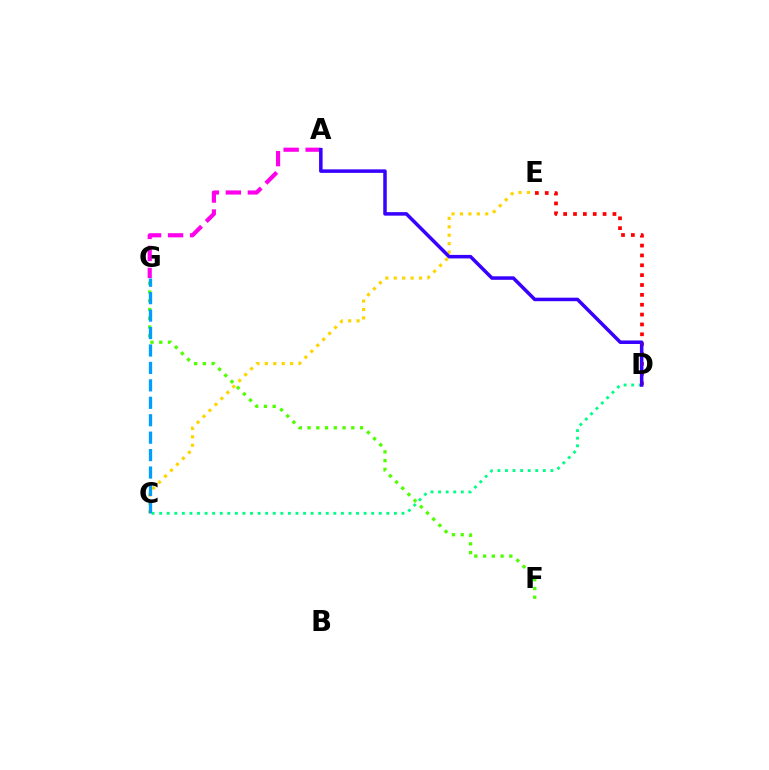{('C', 'E'): [{'color': '#ffd500', 'line_style': 'dotted', 'thickness': 2.29}], ('F', 'G'): [{'color': '#4fff00', 'line_style': 'dotted', 'thickness': 2.38}], ('C', 'D'): [{'color': '#00ff86', 'line_style': 'dotted', 'thickness': 2.06}], ('A', 'G'): [{'color': '#ff00ed', 'line_style': 'dashed', 'thickness': 2.99}], ('D', 'E'): [{'color': '#ff0000', 'line_style': 'dotted', 'thickness': 2.68}], ('A', 'D'): [{'color': '#3700ff', 'line_style': 'solid', 'thickness': 2.53}], ('C', 'G'): [{'color': '#009eff', 'line_style': 'dashed', 'thickness': 2.37}]}